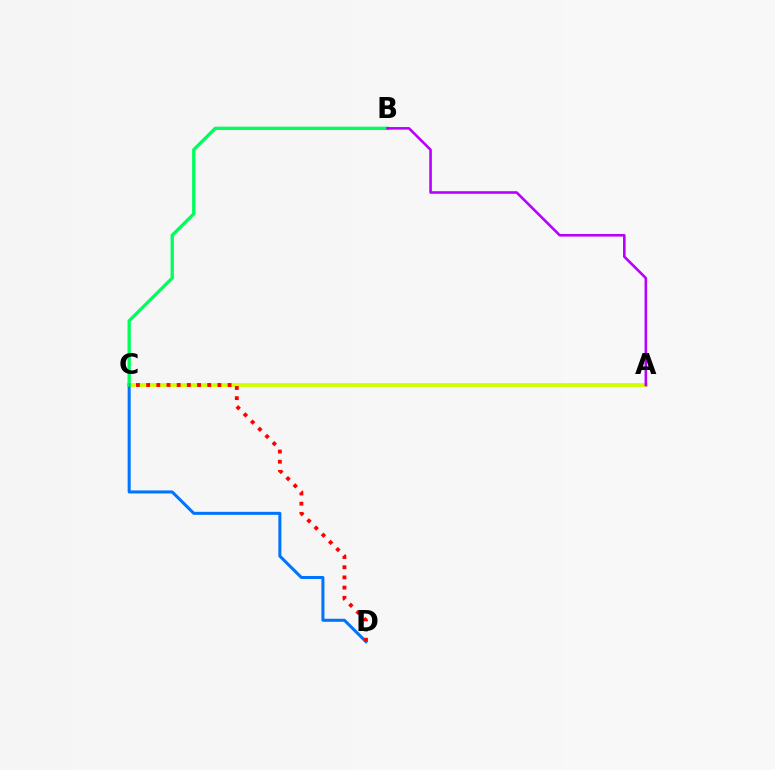{('A', 'C'): [{'color': '#d1ff00', 'line_style': 'solid', 'thickness': 2.76}], ('C', 'D'): [{'color': '#0074ff', 'line_style': 'solid', 'thickness': 2.18}, {'color': '#ff0000', 'line_style': 'dotted', 'thickness': 2.77}], ('B', 'C'): [{'color': '#00ff5c', 'line_style': 'solid', 'thickness': 2.38}], ('A', 'B'): [{'color': '#b900ff', 'line_style': 'solid', 'thickness': 1.87}]}